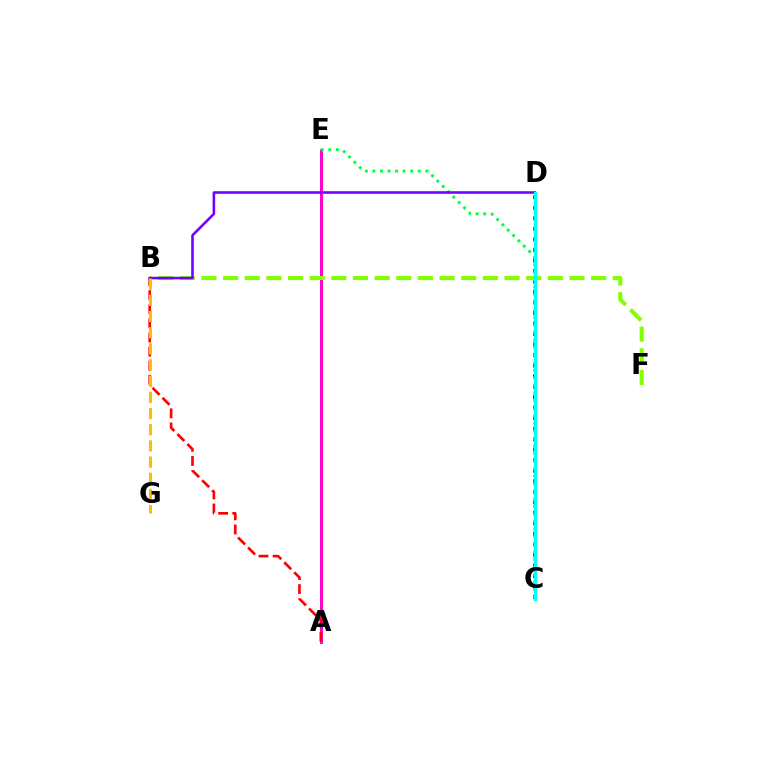{('C', 'D'): [{'color': '#004bff', 'line_style': 'dotted', 'thickness': 2.86}, {'color': '#00fff6', 'line_style': 'solid', 'thickness': 2.4}], ('A', 'E'): [{'color': '#ff00cf', 'line_style': 'solid', 'thickness': 2.12}], ('A', 'B'): [{'color': '#ff0000', 'line_style': 'dashed', 'thickness': 1.92}], ('C', 'E'): [{'color': '#00ff39', 'line_style': 'dotted', 'thickness': 2.05}], ('B', 'F'): [{'color': '#84ff00', 'line_style': 'dashed', 'thickness': 2.94}], ('B', 'D'): [{'color': '#7200ff', 'line_style': 'solid', 'thickness': 1.86}], ('B', 'G'): [{'color': '#ffbd00', 'line_style': 'dashed', 'thickness': 2.2}]}